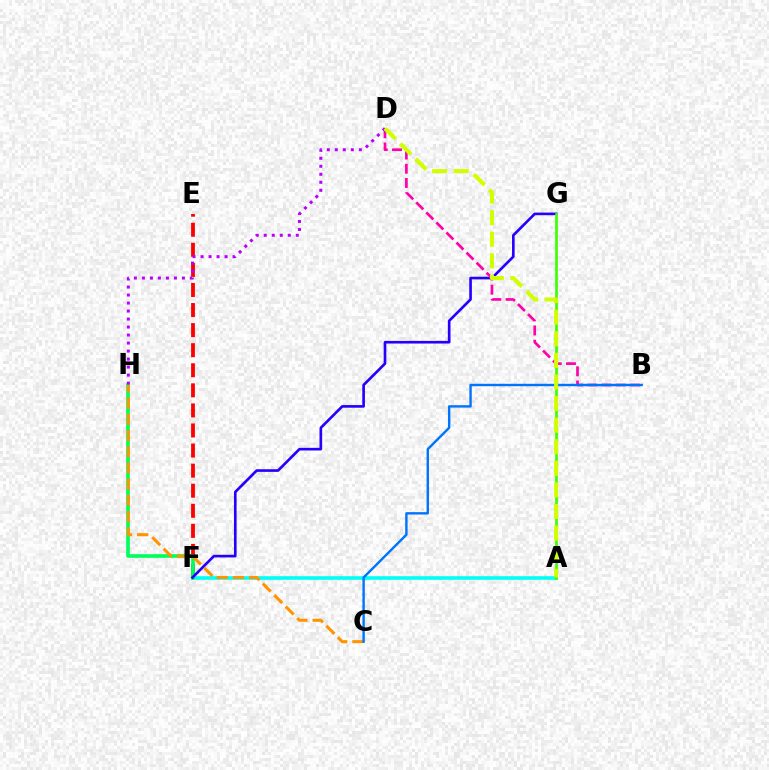{('E', 'F'): [{'color': '#ff0000', 'line_style': 'dashed', 'thickness': 2.73}], ('A', 'F'): [{'color': '#00fff6', 'line_style': 'solid', 'thickness': 2.59}], ('F', 'H'): [{'color': '#00ff5c', 'line_style': 'solid', 'thickness': 2.64}], ('F', 'G'): [{'color': '#2500ff', 'line_style': 'solid', 'thickness': 1.9}], ('C', 'H'): [{'color': '#ff9400', 'line_style': 'dashed', 'thickness': 2.2}], ('B', 'D'): [{'color': '#ff00ac', 'line_style': 'dashed', 'thickness': 1.93}], ('B', 'C'): [{'color': '#0074ff', 'line_style': 'solid', 'thickness': 1.73}], ('A', 'G'): [{'color': '#3dff00', 'line_style': 'solid', 'thickness': 1.92}], ('D', 'H'): [{'color': '#b900ff', 'line_style': 'dotted', 'thickness': 2.18}], ('A', 'D'): [{'color': '#d1ff00', 'line_style': 'dashed', 'thickness': 2.93}]}